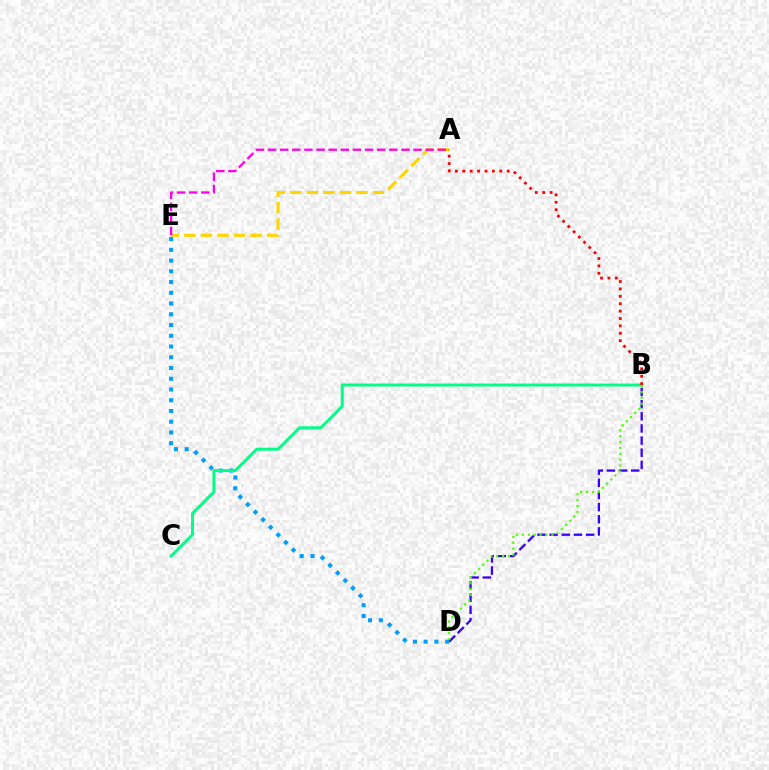{('A', 'E'): [{'color': '#ffd500', 'line_style': 'dashed', 'thickness': 2.24}, {'color': '#ff00ed', 'line_style': 'dashed', 'thickness': 1.65}], ('D', 'E'): [{'color': '#009eff', 'line_style': 'dotted', 'thickness': 2.92}], ('B', 'D'): [{'color': '#3700ff', 'line_style': 'dashed', 'thickness': 1.65}, {'color': '#4fff00', 'line_style': 'dotted', 'thickness': 1.6}], ('B', 'C'): [{'color': '#00ff86', 'line_style': 'solid', 'thickness': 2.12}], ('A', 'B'): [{'color': '#ff0000', 'line_style': 'dotted', 'thickness': 2.01}]}